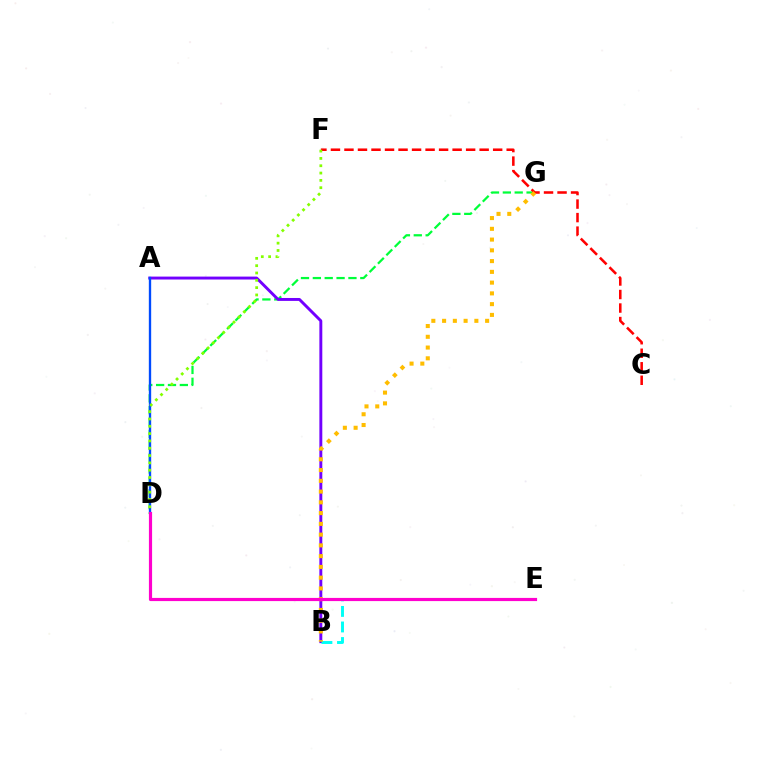{('D', 'G'): [{'color': '#00ff39', 'line_style': 'dashed', 'thickness': 1.61}], ('A', 'B'): [{'color': '#7200ff', 'line_style': 'solid', 'thickness': 2.11}], ('B', 'E'): [{'color': '#00fff6', 'line_style': 'dashed', 'thickness': 2.11}], ('C', 'F'): [{'color': '#ff0000', 'line_style': 'dashed', 'thickness': 1.84}], ('B', 'G'): [{'color': '#ffbd00', 'line_style': 'dotted', 'thickness': 2.92}], ('A', 'D'): [{'color': '#004bff', 'line_style': 'solid', 'thickness': 1.69}], ('D', 'F'): [{'color': '#84ff00', 'line_style': 'dotted', 'thickness': 1.99}], ('D', 'E'): [{'color': '#ff00cf', 'line_style': 'solid', 'thickness': 2.28}]}